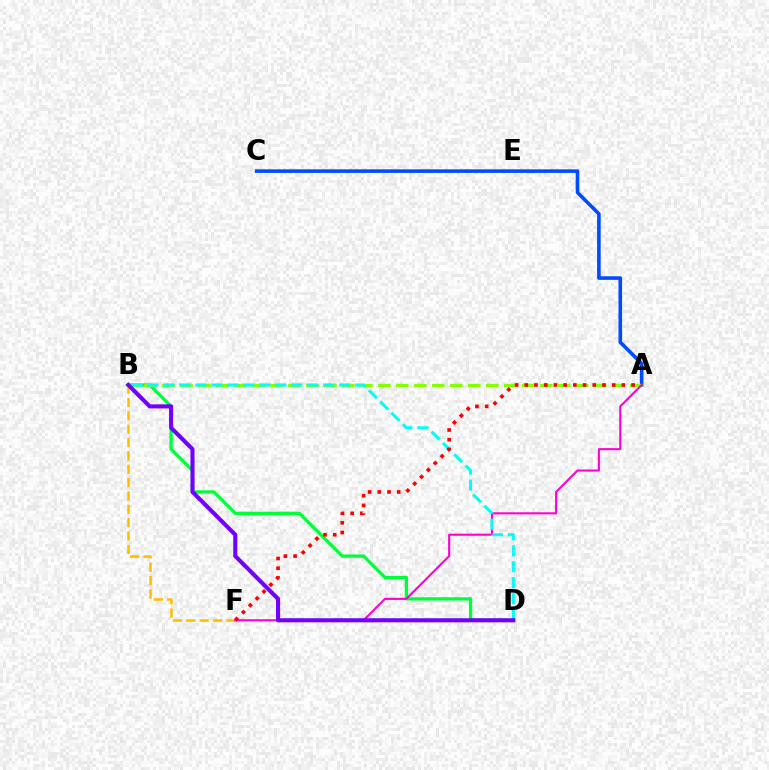{('B', 'F'): [{'color': '#ffbd00', 'line_style': 'dashed', 'thickness': 1.81}], ('B', 'D'): [{'color': '#00ff39', 'line_style': 'solid', 'thickness': 2.36}, {'color': '#00fff6', 'line_style': 'dashed', 'thickness': 2.17}, {'color': '#7200ff', 'line_style': 'solid', 'thickness': 2.94}], ('A', 'C'): [{'color': '#004bff', 'line_style': 'solid', 'thickness': 2.58}], ('A', 'B'): [{'color': '#84ff00', 'line_style': 'dashed', 'thickness': 2.44}], ('A', 'F'): [{'color': '#ff00cf', 'line_style': 'solid', 'thickness': 1.51}, {'color': '#ff0000', 'line_style': 'dotted', 'thickness': 2.64}]}